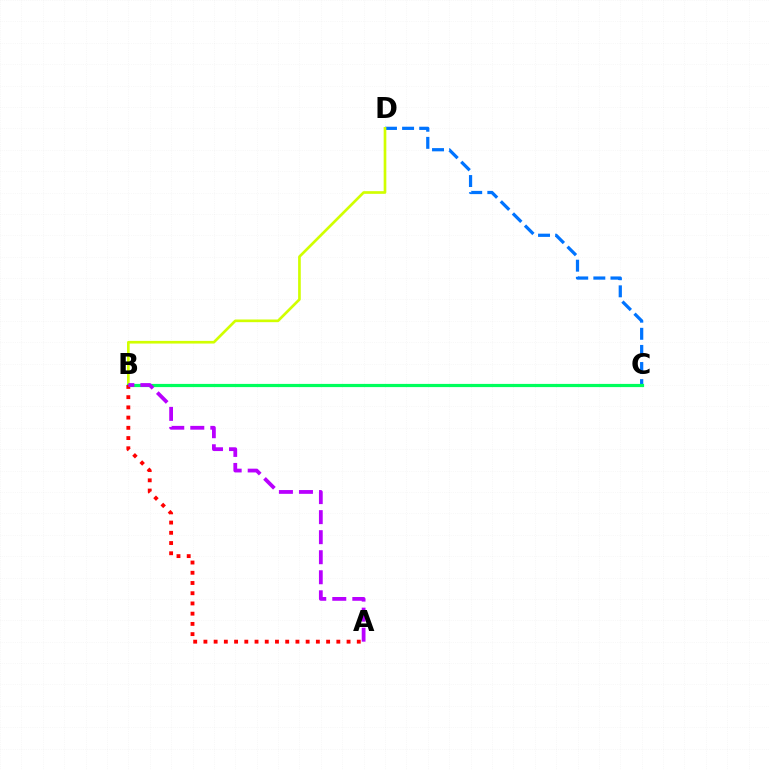{('C', 'D'): [{'color': '#0074ff', 'line_style': 'dashed', 'thickness': 2.32}], ('B', 'D'): [{'color': '#d1ff00', 'line_style': 'solid', 'thickness': 1.92}], ('B', 'C'): [{'color': '#00ff5c', 'line_style': 'solid', 'thickness': 2.3}], ('A', 'B'): [{'color': '#ff0000', 'line_style': 'dotted', 'thickness': 2.78}, {'color': '#b900ff', 'line_style': 'dashed', 'thickness': 2.72}]}